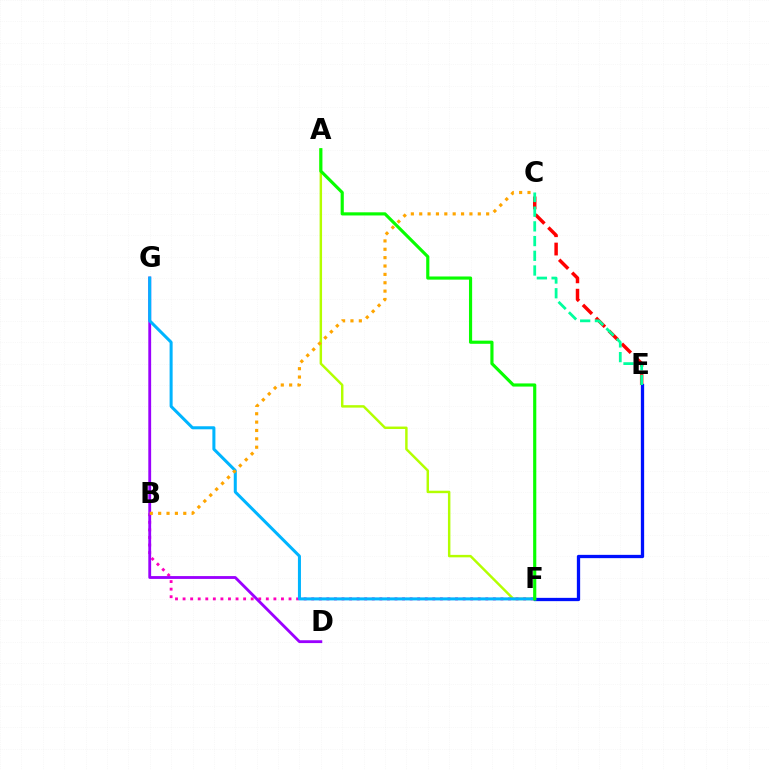{('C', 'E'): [{'color': '#ff0000', 'line_style': 'dashed', 'thickness': 2.49}, {'color': '#00ff9d', 'line_style': 'dashed', 'thickness': 2.0}], ('A', 'F'): [{'color': '#b3ff00', 'line_style': 'solid', 'thickness': 1.77}, {'color': '#08ff00', 'line_style': 'solid', 'thickness': 2.27}], ('B', 'F'): [{'color': '#ff00bd', 'line_style': 'dotted', 'thickness': 2.06}], ('E', 'F'): [{'color': '#0010ff', 'line_style': 'solid', 'thickness': 2.37}], ('D', 'G'): [{'color': '#9b00ff', 'line_style': 'solid', 'thickness': 2.04}], ('F', 'G'): [{'color': '#00b5ff', 'line_style': 'solid', 'thickness': 2.18}], ('B', 'C'): [{'color': '#ffa500', 'line_style': 'dotted', 'thickness': 2.27}]}